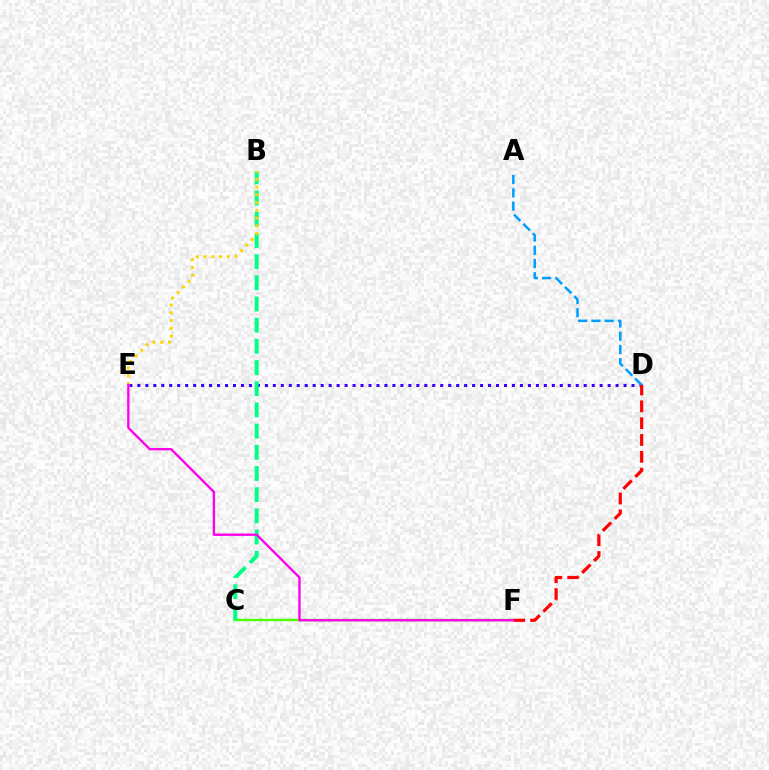{('D', 'E'): [{'color': '#3700ff', 'line_style': 'dotted', 'thickness': 2.17}], ('C', 'F'): [{'color': '#4fff00', 'line_style': 'solid', 'thickness': 1.73}], ('A', 'D'): [{'color': '#009eff', 'line_style': 'dashed', 'thickness': 1.8}], ('B', 'C'): [{'color': '#00ff86', 'line_style': 'dashed', 'thickness': 2.88}], ('D', 'F'): [{'color': '#ff0000', 'line_style': 'dashed', 'thickness': 2.29}], ('B', 'E'): [{'color': '#ffd500', 'line_style': 'dotted', 'thickness': 2.11}], ('E', 'F'): [{'color': '#ff00ed', 'line_style': 'solid', 'thickness': 1.69}]}